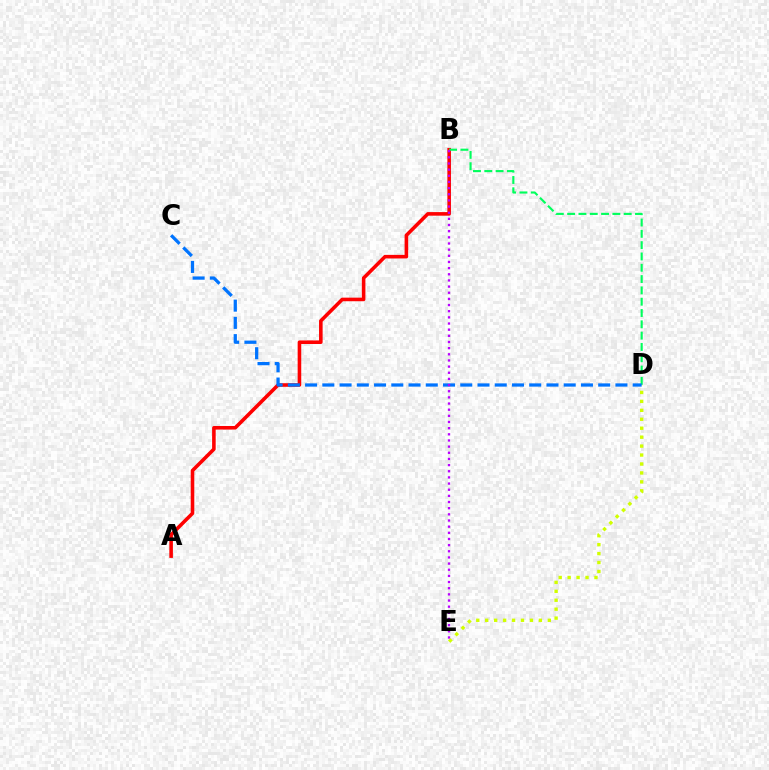{('A', 'B'): [{'color': '#ff0000', 'line_style': 'solid', 'thickness': 2.58}], ('D', 'E'): [{'color': '#d1ff00', 'line_style': 'dotted', 'thickness': 2.43}], ('B', 'D'): [{'color': '#00ff5c', 'line_style': 'dashed', 'thickness': 1.54}], ('C', 'D'): [{'color': '#0074ff', 'line_style': 'dashed', 'thickness': 2.34}], ('B', 'E'): [{'color': '#b900ff', 'line_style': 'dotted', 'thickness': 1.67}]}